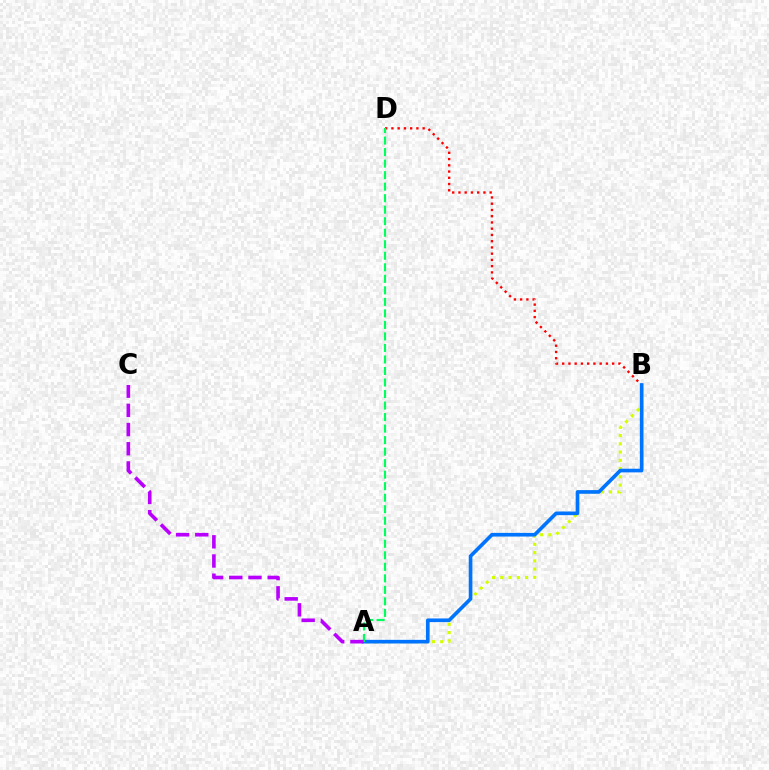{('A', 'B'): [{'color': '#d1ff00', 'line_style': 'dotted', 'thickness': 2.25}, {'color': '#0074ff', 'line_style': 'solid', 'thickness': 2.63}], ('B', 'D'): [{'color': '#ff0000', 'line_style': 'dotted', 'thickness': 1.7}], ('A', 'D'): [{'color': '#00ff5c', 'line_style': 'dashed', 'thickness': 1.57}], ('A', 'C'): [{'color': '#b900ff', 'line_style': 'dashed', 'thickness': 2.61}]}